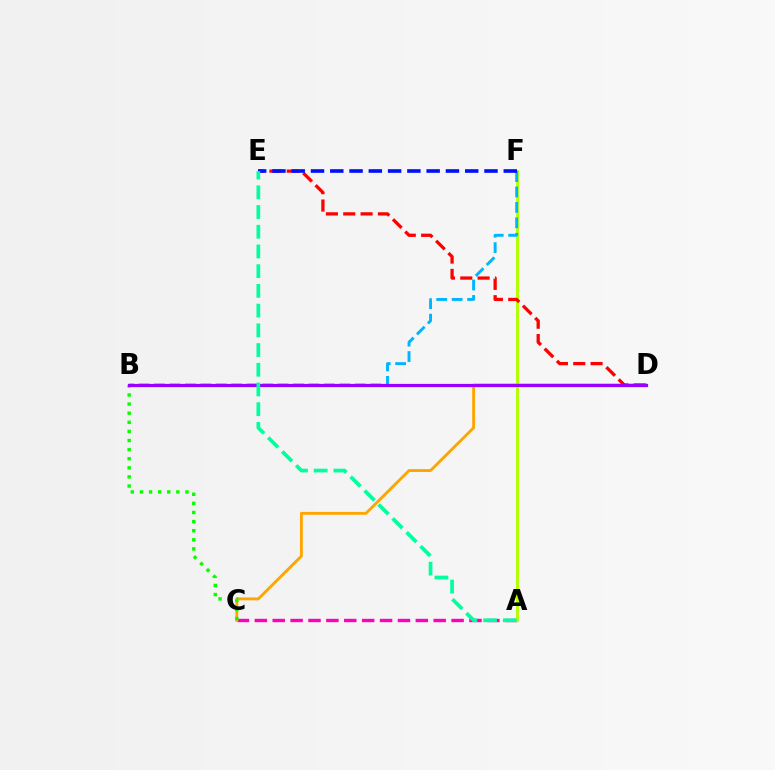{('A', 'C'): [{'color': '#ff00bd', 'line_style': 'dashed', 'thickness': 2.43}], ('A', 'F'): [{'color': '#b3ff00', 'line_style': 'solid', 'thickness': 2.11}], ('B', 'F'): [{'color': '#00b5ff', 'line_style': 'dashed', 'thickness': 2.1}], ('C', 'D'): [{'color': '#ffa500', 'line_style': 'solid', 'thickness': 2.06}], ('D', 'E'): [{'color': '#ff0000', 'line_style': 'dashed', 'thickness': 2.36}], ('B', 'C'): [{'color': '#08ff00', 'line_style': 'dotted', 'thickness': 2.47}], ('E', 'F'): [{'color': '#0010ff', 'line_style': 'dashed', 'thickness': 2.62}], ('B', 'D'): [{'color': '#9b00ff', 'line_style': 'solid', 'thickness': 2.31}], ('A', 'E'): [{'color': '#00ff9d', 'line_style': 'dashed', 'thickness': 2.68}]}